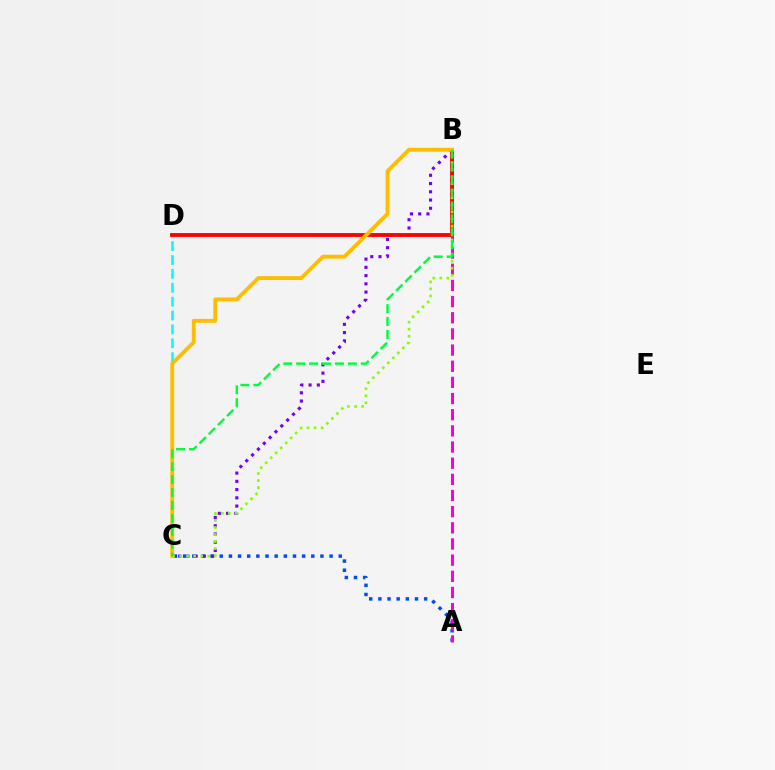{('C', 'D'): [{'color': '#00fff6', 'line_style': 'dashed', 'thickness': 1.89}], ('A', 'C'): [{'color': '#004bff', 'line_style': 'dotted', 'thickness': 2.49}], ('A', 'B'): [{'color': '#ff00cf', 'line_style': 'dashed', 'thickness': 2.2}], ('B', 'C'): [{'color': '#7200ff', 'line_style': 'dotted', 'thickness': 2.24}, {'color': '#84ff00', 'line_style': 'dotted', 'thickness': 1.91}, {'color': '#ffbd00', 'line_style': 'solid', 'thickness': 2.78}, {'color': '#00ff39', 'line_style': 'dashed', 'thickness': 1.76}], ('B', 'D'): [{'color': '#ff0000', 'line_style': 'solid', 'thickness': 2.76}]}